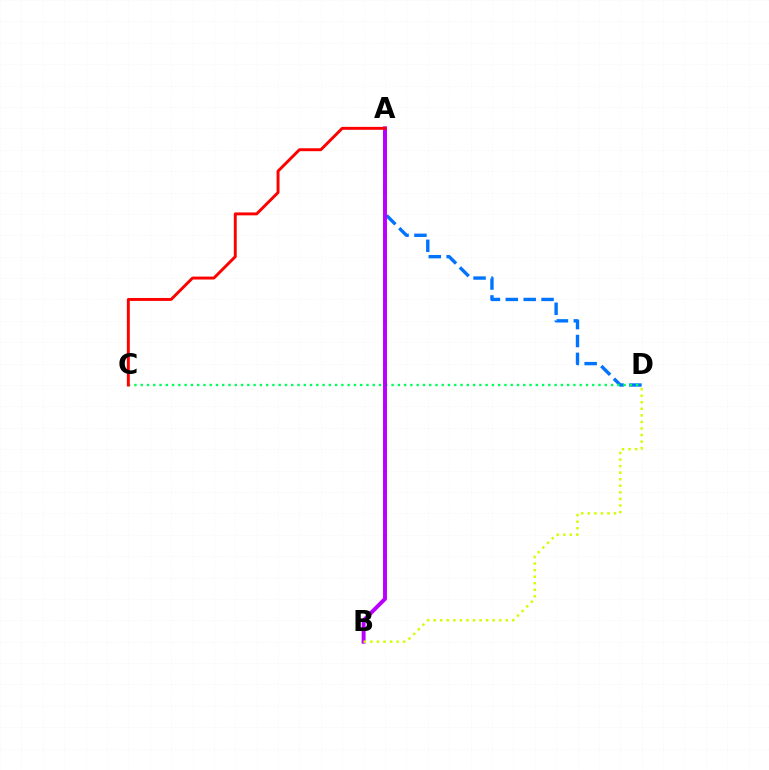{('A', 'D'): [{'color': '#0074ff', 'line_style': 'dashed', 'thickness': 2.43}], ('C', 'D'): [{'color': '#00ff5c', 'line_style': 'dotted', 'thickness': 1.7}], ('A', 'B'): [{'color': '#b900ff', 'line_style': 'solid', 'thickness': 2.83}], ('A', 'C'): [{'color': '#ff0000', 'line_style': 'solid', 'thickness': 2.1}], ('B', 'D'): [{'color': '#d1ff00', 'line_style': 'dotted', 'thickness': 1.78}]}